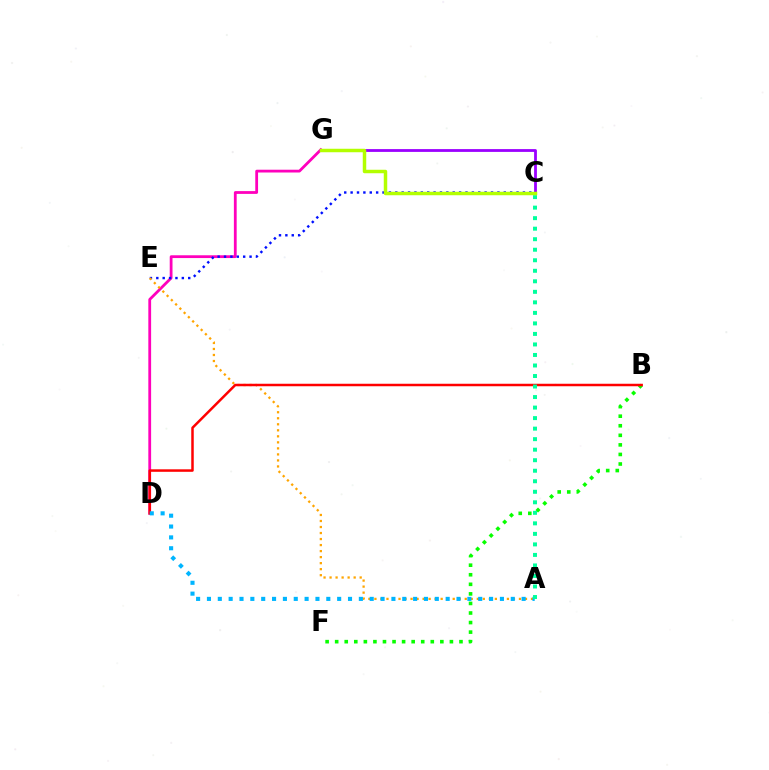{('D', 'G'): [{'color': '#ff00bd', 'line_style': 'solid', 'thickness': 2.01}], ('C', 'E'): [{'color': '#0010ff', 'line_style': 'dotted', 'thickness': 1.73}], ('A', 'E'): [{'color': '#ffa500', 'line_style': 'dotted', 'thickness': 1.64}], ('B', 'F'): [{'color': '#08ff00', 'line_style': 'dotted', 'thickness': 2.6}], ('B', 'D'): [{'color': '#ff0000', 'line_style': 'solid', 'thickness': 1.8}], ('C', 'G'): [{'color': '#9b00ff', 'line_style': 'solid', 'thickness': 2.02}, {'color': '#b3ff00', 'line_style': 'solid', 'thickness': 2.5}], ('A', 'D'): [{'color': '#00b5ff', 'line_style': 'dotted', 'thickness': 2.95}], ('A', 'C'): [{'color': '#00ff9d', 'line_style': 'dotted', 'thickness': 2.86}]}